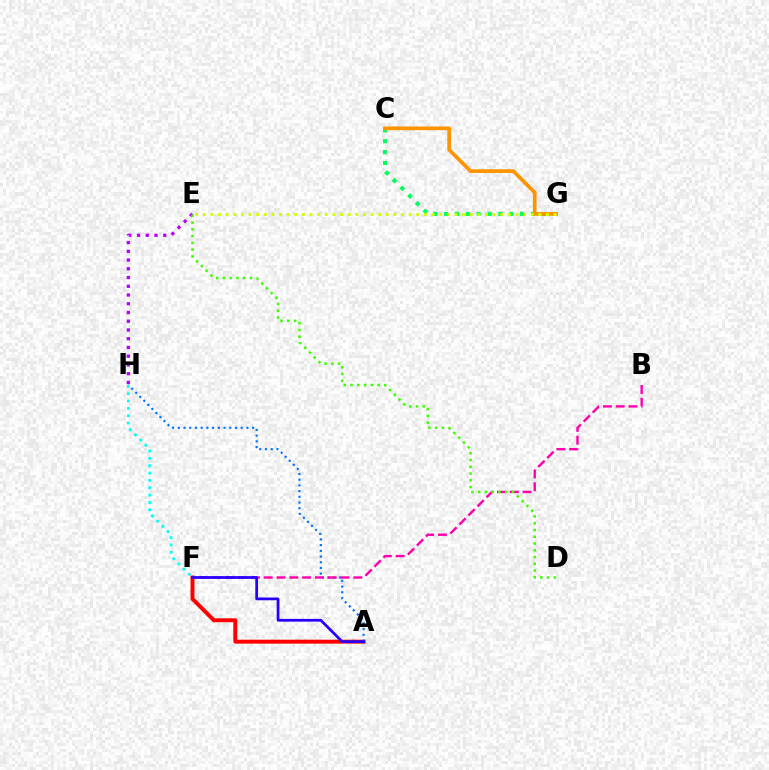{('C', 'G'): [{'color': '#00ff5c', 'line_style': 'dotted', 'thickness': 2.95}, {'color': '#ff9400', 'line_style': 'solid', 'thickness': 2.67}], ('A', 'F'): [{'color': '#ff0000', 'line_style': 'solid', 'thickness': 2.84}, {'color': '#2500ff', 'line_style': 'solid', 'thickness': 1.97}], ('A', 'H'): [{'color': '#0074ff', 'line_style': 'dotted', 'thickness': 1.55}], ('B', 'F'): [{'color': '#ff00ac', 'line_style': 'dashed', 'thickness': 1.74}], ('E', 'H'): [{'color': '#b900ff', 'line_style': 'dotted', 'thickness': 2.37}], ('F', 'H'): [{'color': '#00fff6', 'line_style': 'dotted', 'thickness': 2.0}], ('D', 'E'): [{'color': '#3dff00', 'line_style': 'dotted', 'thickness': 1.84}], ('E', 'G'): [{'color': '#d1ff00', 'line_style': 'dotted', 'thickness': 2.07}]}